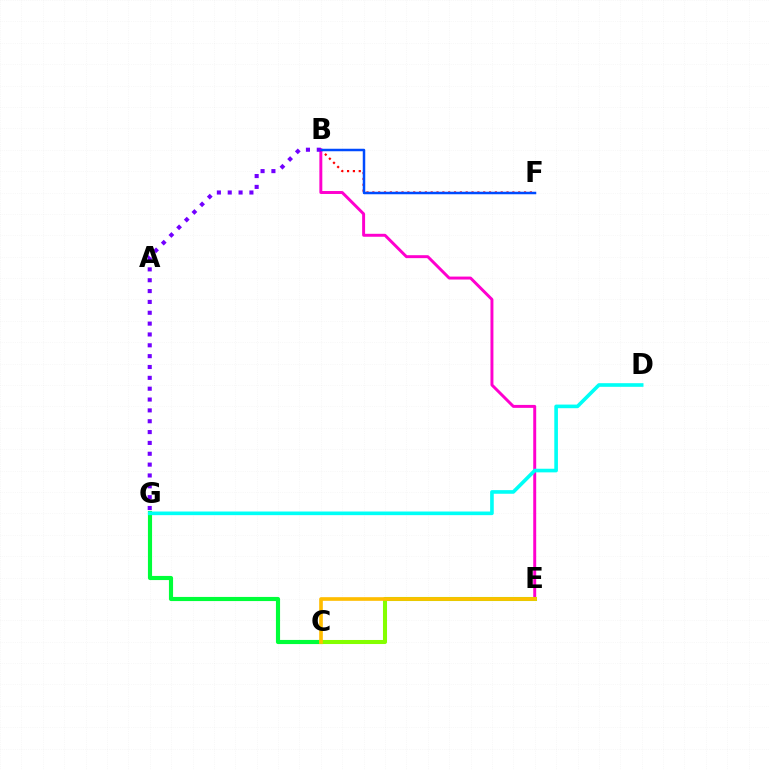{('B', 'F'): [{'color': '#ff0000', 'line_style': 'dotted', 'thickness': 1.59}, {'color': '#004bff', 'line_style': 'solid', 'thickness': 1.8}], ('C', 'G'): [{'color': '#00ff39', 'line_style': 'solid', 'thickness': 2.98}], ('B', 'E'): [{'color': '#ff00cf', 'line_style': 'solid', 'thickness': 2.12}], ('C', 'E'): [{'color': '#84ff00', 'line_style': 'solid', 'thickness': 2.92}, {'color': '#ffbd00', 'line_style': 'solid', 'thickness': 2.63}], ('D', 'G'): [{'color': '#00fff6', 'line_style': 'solid', 'thickness': 2.61}], ('B', 'G'): [{'color': '#7200ff', 'line_style': 'dotted', 'thickness': 2.95}]}